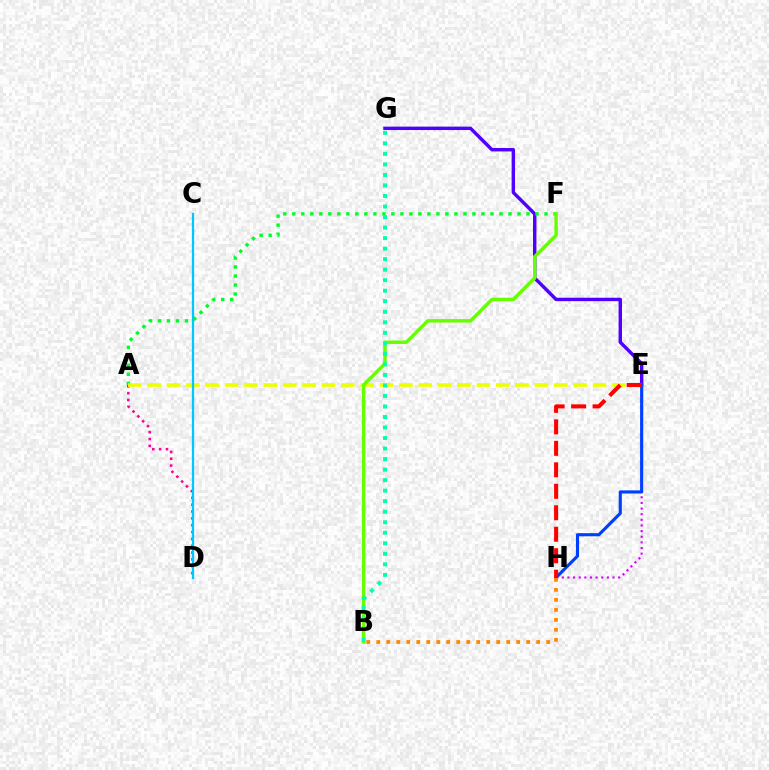{('E', 'G'): [{'color': '#4f00ff', 'line_style': 'solid', 'thickness': 2.46}], ('A', 'F'): [{'color': '#00ff27', 'line_style': 'dotted', 'thickness': 2.45}], ('E', 'H'): [{'color': '#d600ff', 'line_style': 'dotted', 'thickness': 1.53}, {'color': '#003fff', 'line_style': 'solid', 'thickness': 2.26}, {'color': '#ff0000', 'line_style': 'dashed', 'thickness': 2.92}], ('A', 'D'): [{'color': '#ff00a0', 'line_style': 'dotted', 'thickness': 1.86}], ('A', 'E'): [{'color': '#eeff00', 'line_style': 'dashed', 'thickness': 2.63}], ('B', 'F'): [{'color': '#66ff00', 'line_style': 'solid', 'thickness': 2.48}], ('B', 'G'): [{'color': '#00ffaf', 'line_style': 'dotted', 'thickness': 2.86}], ('C', 'D'): [{'color': '#00c7ff', 'line_style': 'solid', 'thickness': 1.62}], ('B', 'H'): [{'color': '#ff8800', 'line_style': 'dotted', 'thickness': 2.71}]}